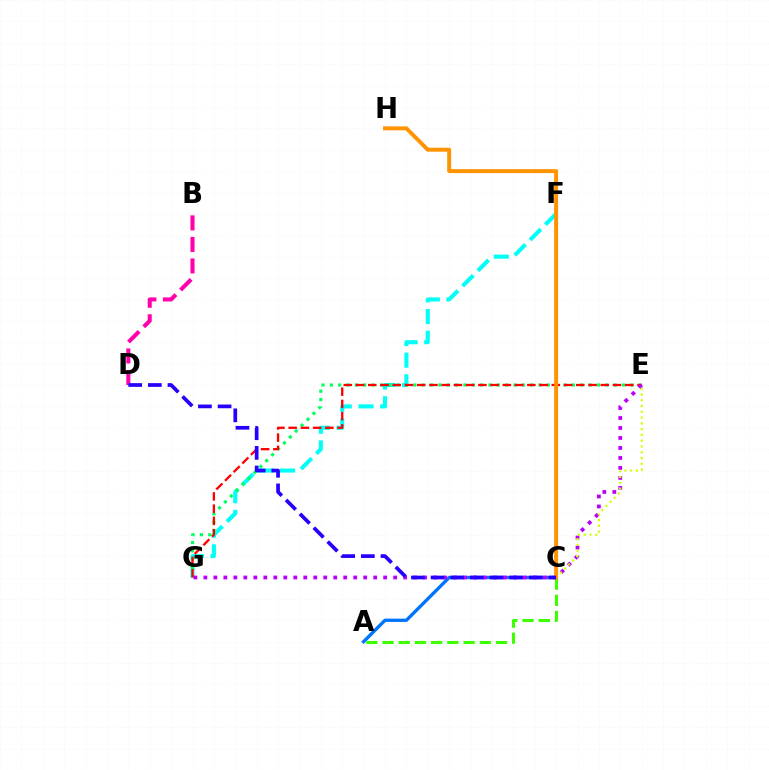{('F', 'G'): [{'color': '#00fff6', 'line_style': 'dashed', 'thickness': 2.94}], ('A', 'C'): [{'color': '#0074ff', 'line_style': 'solid', 'thickness': 2.4}, {'color': '#3dff00', 'line_style': 'dashed', 'thickness': 2.2}], ('E', 'G'): [{'color': '#00ff5c', 'line_style': 'dotted', 'thickness': 2.27}, {'color': '#ff0000', 'line_style': 'dashed', 'thickness': 1.66}, {'color': '#b900ff', 'line_style': 'dotted', 'thickness': 2.71}], ('C', 'E'): [{'color': '#d1ff00', 'line_style': 'dotted', 'thickness': 1.57}], ('C', 'H'): [{'color': '#ff9400', 'line_style': 'solid', 'thickness': 2.84}], ('B', 'D'): [{'color': '#ff00ac', 'line_style': 'dashed', 'thickness': 2.92}], ('C', 'D'): [{'color': '#2500ff', 'line_style': 'dashed', 'thickness': 2.67}]}